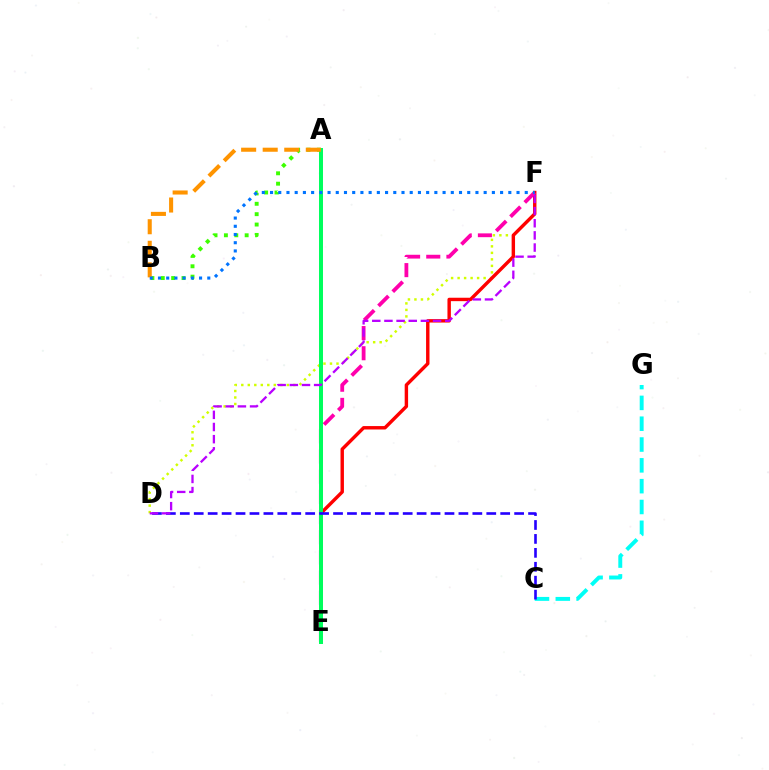{('D', 'F'): [{'color': '#d1ff00', 'line_style': 'dotted', 'thickness': 1.77}, {'color': '#b900ff', 'line_style': 'dashed', 'thickness': 1.65}], ('E', 'F'): [{'color': '#ff0000', 'line_style': 'solid', 'thickness': 2.46}, {'color': '#ff00ac', 'line_style': 'dashed', 'thickness': 2.74}], ('C', 'G'): [{'color': '#00fff6', 'line_style': 'dashed', 'thickness': 2.83}], ('A', 'B'): [{'color': '#3dff00', 'line_style': 'dotted', 'thickness': 2.82}, {'color': '#ff9400', 'line_style': 'dashed', 'thickness': 2.93}], ('A', 'E'): [{'color': '#00ff5c', 'line_style': 'solid', 'thickness': 2.87}], ('C', 'D'): [{'color': '#2500ff', 'line_style': 'dashed', 'thickness': 1.89}], ('B', 'F'): [{'color': '#0074ff', 'line_style': 'dotted', 'thickness': 2.23}]}